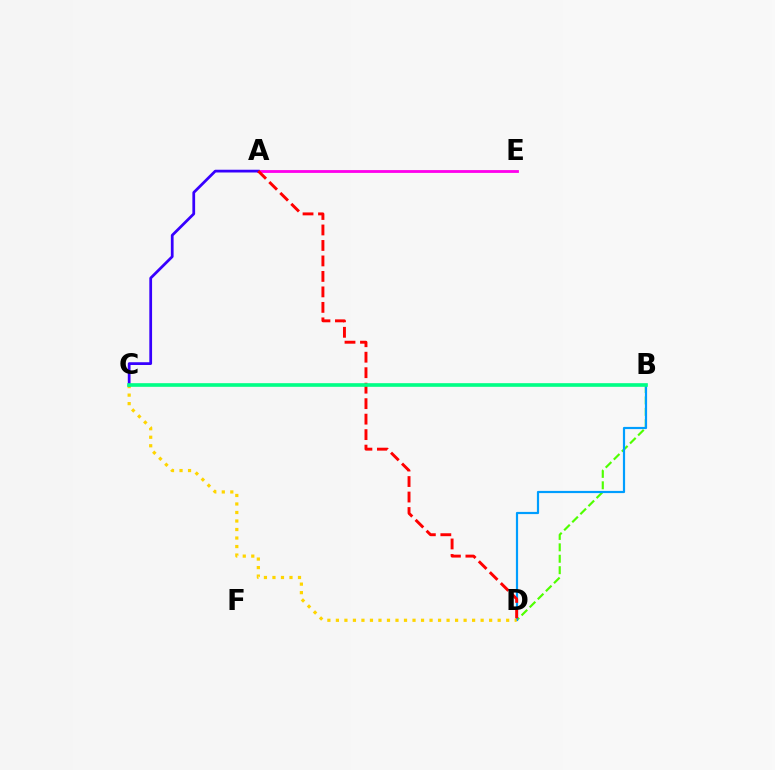{('B', 'D'): [{'color': '#4fff00', 'line_style': 'dashed', 'thickness': 1.55}, {'color': '#009eff', 'line_style': 'solid', 'thickness': 1.58}], ('A', 'E'): [{'color': '#ff00ed', 'line_style': 'solid', 'thickness': 2.03}], ('C', 'D'): [{'color': '#ffd500', 'line_style': 'dotted', 'thickness': 2.31}], ('A', 'C'): [{'color': '#3700ff', 'line_style': 'solid', 'thickness': 1.98}], ('A', 'D'): [{'color': '#ff0000', 'line_style': 'dashed', 'thickness': 2.1}], ('B', 'C'): [{'color': '#00ff86', 'line_style': 'solid', 'thickness': 2.63}]}